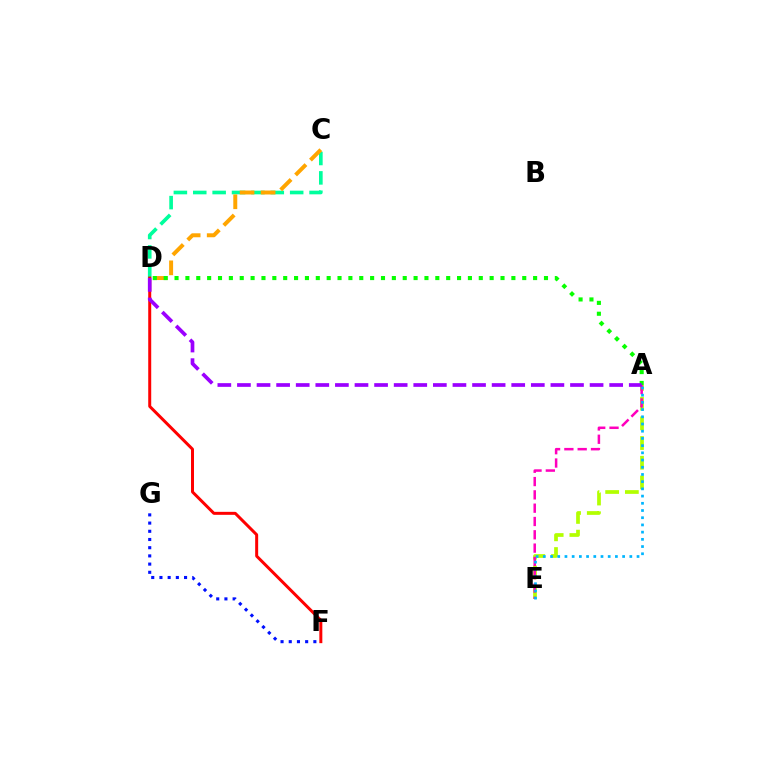{('C', 'D'): [{'color': '#00ff9d', 'line_style': 'dashed', 'thickness': 2.63}, {'color': '#ffa500', 'line_style': 'dashed', 'thickness': 2.86}], ('A', 'E'): [{'color': '#b3ff00', 'line_style': 'dashed', 'thickness': 2.68}, {'color': '#ff00bd', 'line_style': 'dashed', 'thickness': 1.81}, {'color': '#00b5ff', 'line_style': 'dotted', 'thickness': 1.96}], ('D', 'F'): [{'color': '#ff0000', 'line_style': 'solid', 'thickness': 2.15}], ('A', 'D'): [{'color': '#08ff00', 'line_style': 'dotted', 'thickness': 2.95}, {'color': '#9b00ff', 'line_style': 'dashed', 'thickness': 2.66}], ('F', 'G'): [{'color': '#0010ff', 'line_style': 'dotted', 'thickness': 2.23}]}